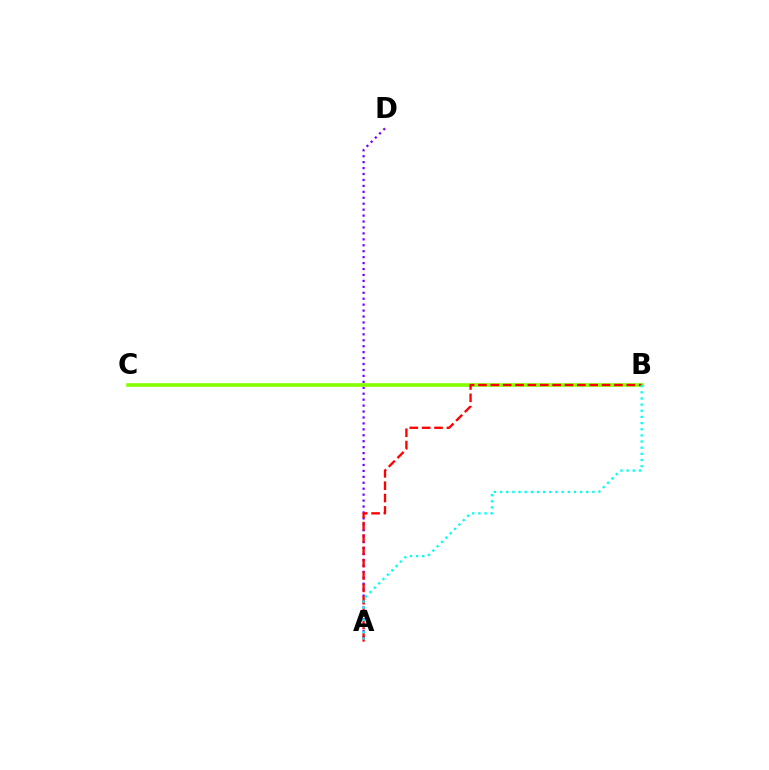{('A', 'D'): [{'color': '#7200ff', 'line_style': 'dotted', 'thickness': 1.61}], ('B', 'C'): [{'color': '#84ff00', 'line_style': 'solid', 'thickness': 2.62}], ('A', 'B'): [{'color': '#ff0000', 'line_style': 'dashed', 'thickness': 1.68}, {'color': '#00fff6', 'line_style': 'dotted', 'thickness': 1.67}]}